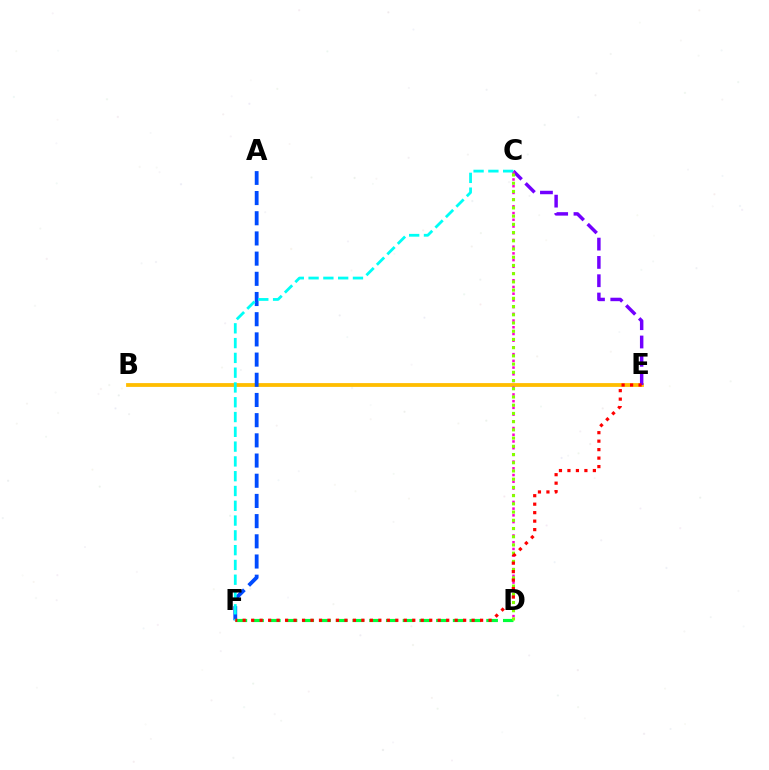{('B', 'E'): [{'color': '#ffbd00', 'line_style': 'solid', 'thickness': 2.73}], ('A', 'F'): [{'color': '#004bff', 'line_style': 'dashed', 'thickness': 2.74}], ('C', 'E'): [{'color': '#7200ff', 'line_style': 'dashed', 'thickness': 2.49}], ('C', 'D'): [{'color': '#ff00cf', 'line_style': 'dotted', 'thickness': 1.83}, {'color': '#84ff00', 'line_style': 'dotted', 'thickness': 2.23}], ('D', 'F'): [{'color': '#00ff39', 'line_style': 'dashed', 'thickness': 2.27}], ('C', 'F'): [{'color': '#00fff6', 'line_style': 'dashed', 'thickness': 2.01}], ('E', 'F'): [{'color': '#ff0000', 'line_style': 'dotted', 'thickness': 2.3}]}